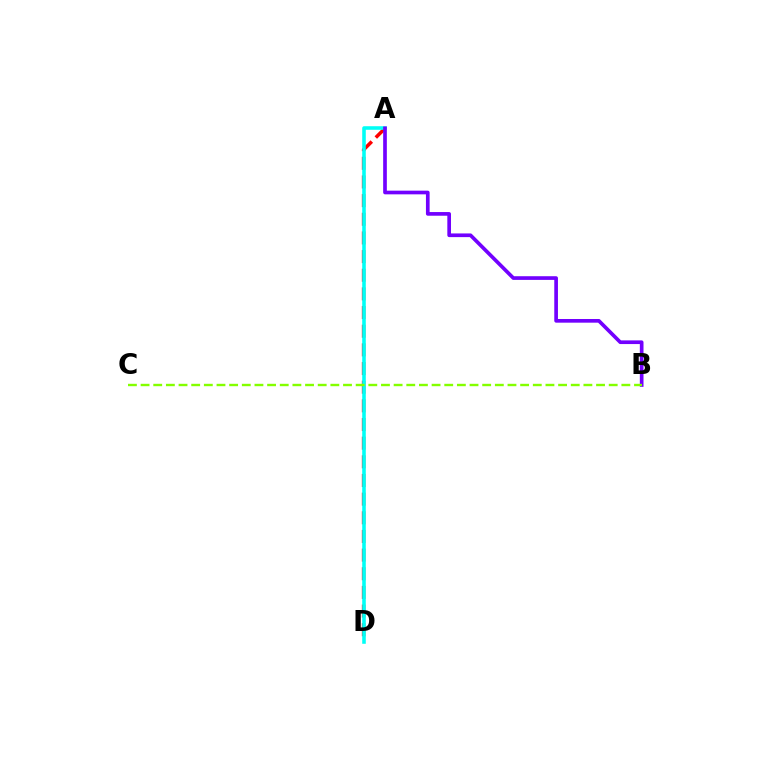{('A', 'D'): [{'color': '#ff0000', 'line_style': 'dashed', 'thickness': 2.53}, {'color': '#00fff6', 'line_style': 'solid', 'thickness': 2.57}], ('A', 'B'): [{'color': '#7200ff', 'line_style': 'solid', 'thickness': 2.65}], ('B', 'C'): [{'color': '#84ff00', 'line_style': 'dashed', 'thickness': 1.72}]}